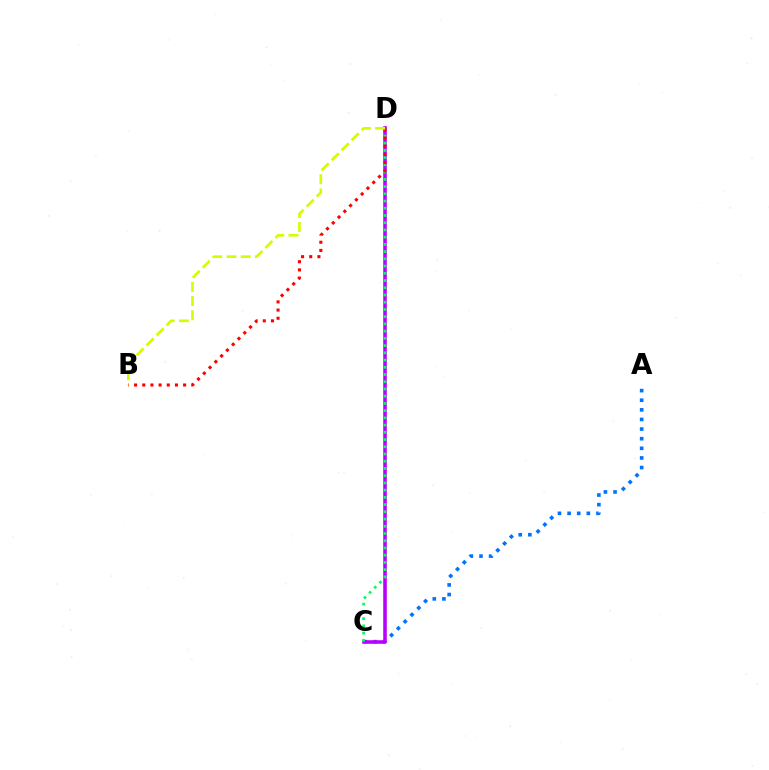{('A', 'C'): [{'color': '#0074ff', 'line_style': 'dotted', 'thickness': 2.61}], ('C', 'D'): [{'color': '#b900ff', 'line_style': 'solid', 'thickness': 2.56}, {'color': '#00ff5c', 'line_style': 'dotted', 'thickness': 1.96}], ('B', 'D'): [{'color': '#ff0000', 'line_style': 'dotted', 'thickness': 2.22}, {'color': '#d1ff00', 'line_style': 'dashed', 'thickness': 1.93}]}